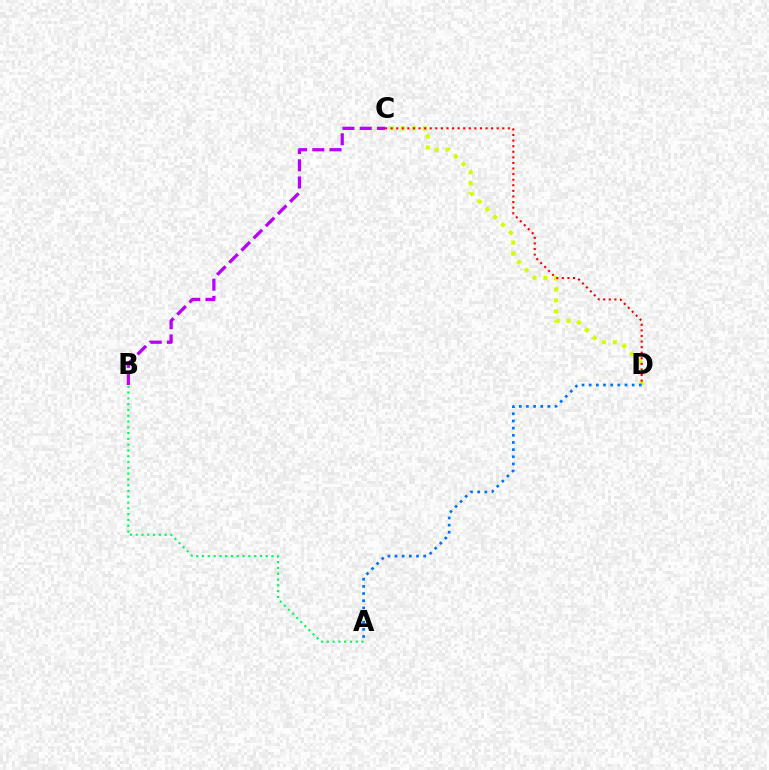{('A', 'B'): [{'color': '#00ff5c', 'line_style': 'dotted', 'thickness': 1.57}], ('C', 'D'): [{'color': '#d1ff00', 'line_style': 'dotted', 'thickness': 2.99}, {'color': '#ff0000', 'line_style': 'dotted', 'thickness': 1.52}], ('A', 'D'): [{'color': '#0074ff', 'line_style': 'dotted', 'thickness': 1.95}], ('B', 'C'): [{'color': '#b900ff', 'line_style': 'dashed', 'thickness': 2.34}]}